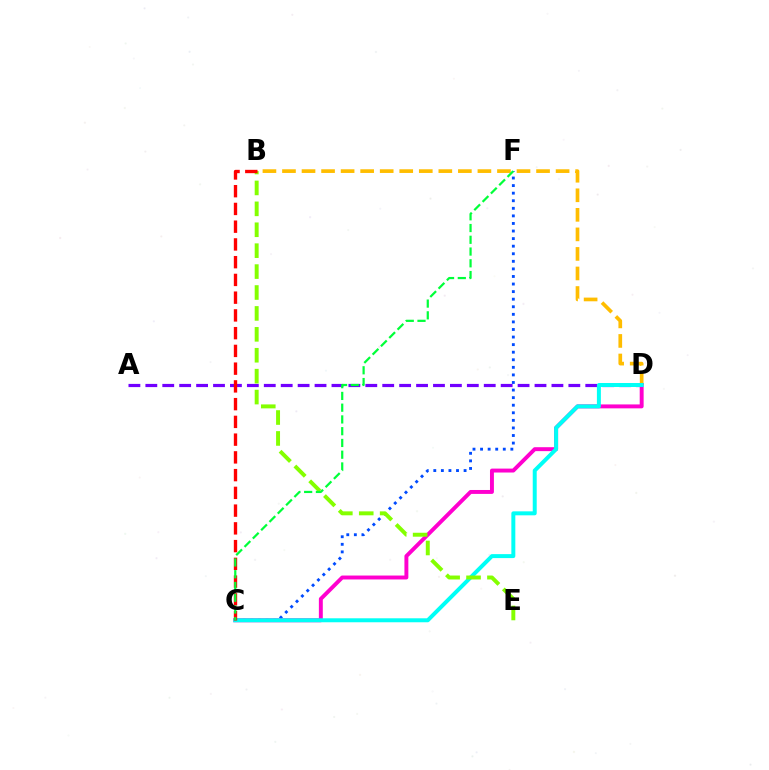{('B', 'D'): [{'color': '#ffbd00', 'line_style': 'dashed', 'thickness': 2.66}], ('C', 'F'): [{'color': '#004bff', 'line_style': 'dotted', 'thickness': 2.06}, {'color': '#00ff39', 'line_style': 'dashed', 'thickness': 1.6}], ('C', 'D'): [{'color': '#ff00cf', 'line_style': 'solid', 'thickness': 2.83}, {'color': '#00fff6', 'line_style': 'solid', 'thickness': 2.86}], ('A', 'D'): [{'color': '#7200ff', 'line_style': 'dashed', 'thickness': 2.3}], ('B', 'E'): [{'color': '#84ff00', 'line_style': 'dashed', 'thickness': 2.84}], ('B', 'C'): [{'color': '#ff0000', 'line_style': 'dashed', 'thickness': 2.41}]}